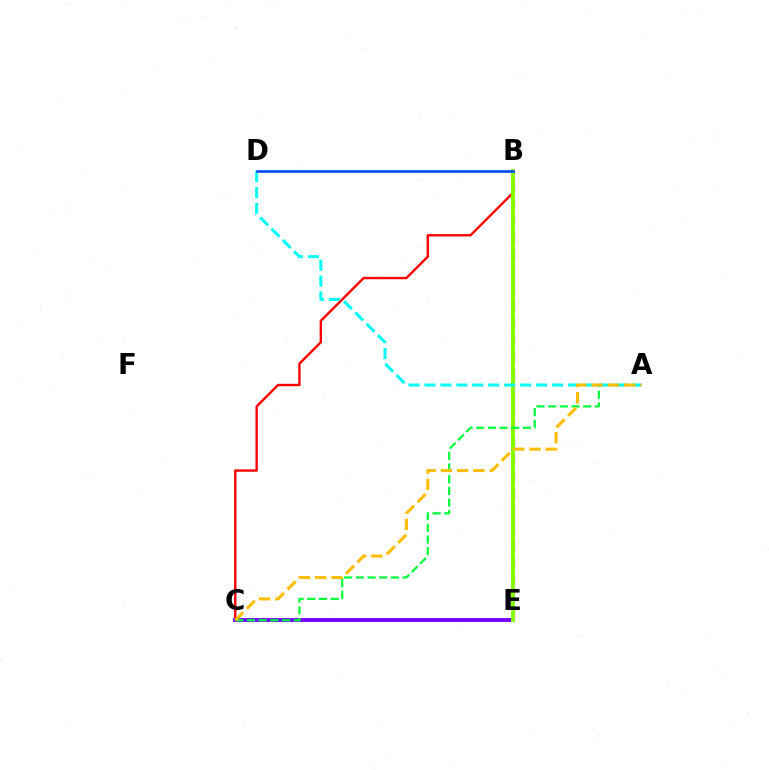{('B', 'C'): [{'color': '#ff0000', 'line_style': 'solid', 'thickness': 1.72}], ('C', 'E'): [{'color': '#7200ff', 'line_style': 'solid', 'thickness': 2.77}], ('B', 'E'): [{'color': '#ff00cf', 'line_style': 'dashed', 'thickness': 2.33}, {'color': '#84ff00', 'line_style': 'solid', 'thickness': 2.84}], ('A', 'C'): [{'color': '#00ff39', 'line_style': 'dashed', 'thickness': 1.59}, {'color': '#ffbd00', 'line_style': 'dashed', 'thickness': 2.21}], ('A', 'D'): [{'color': '#00fff6', 'line_style': 'dashed', 'thickness': 2.17}], ('B', 'D'): [{'color': '#004bff', 'line_style': 'solid', 'thickness': 1.92}]}